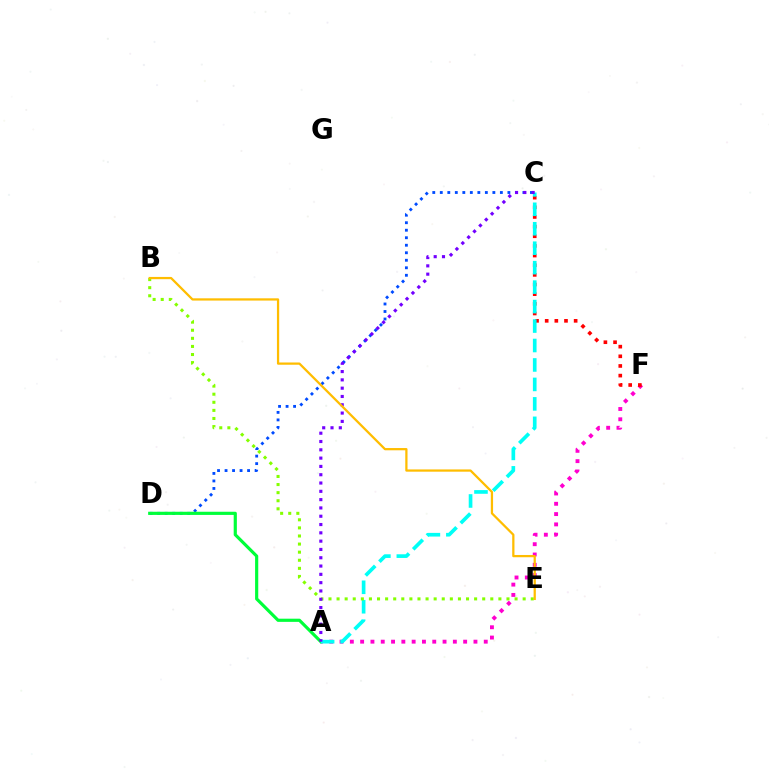{('A', 'F'): [{'color': '#ff00cf', 'line_style': 'dotted', 'thickness': 2.8}], ('C', 'F'): [{'color': '#ff0000', 'line_style': 'dotted', 'thickness': 2.62}], ('C', 'D'): [{'color': '#004bff', 'line_style': 'dotted', 'thickness': 2.04}], ('A', 'D'): [{'color': '#00ff39', 'line_style': 'solid', 'thickness': 2.28}], ('A', 'C'): [{'color': '#00fff6', 'line_style': 'dashed', 'thickness': 2.64}, {'color': '#7200ff', 'line_style': 'dotted', 'thickness': 2.26}], ('B', 'E'): [{'color': '#84ff00', 'line_style': 'dotted', 'thickness': 2.2}, {'color': '#ffbd00', 'line_style': 'solid', 'thickness': 1.62}]}